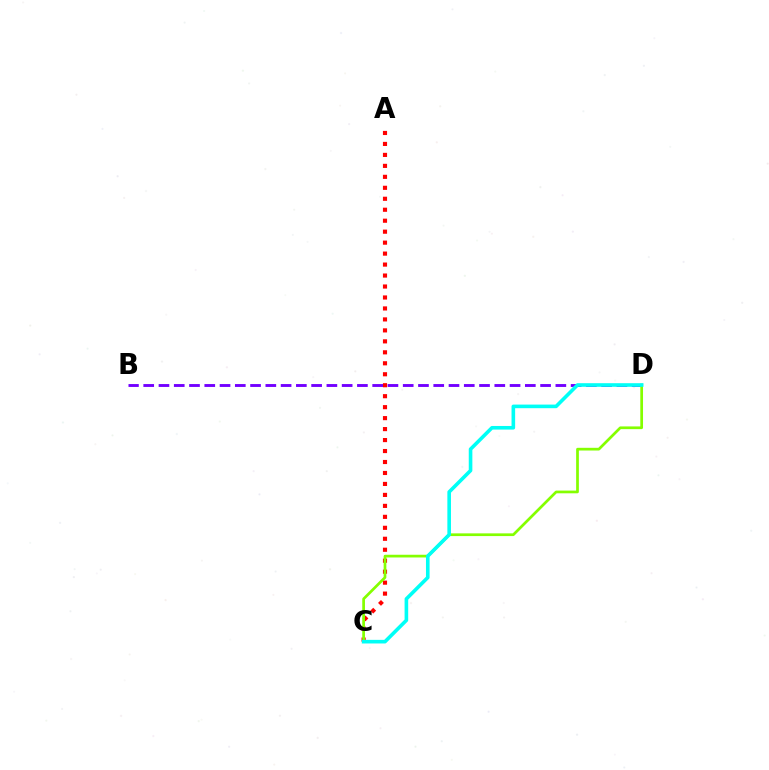{('A', 'C'): [{'color': '#ff0000', 'line_style': 'dotted', 'thickness': 2.98}], ('B', 'D'): [{'color': '#7200ff', 'line_style': 'dashed', 'thickness': 2.07}], ('C', 'D'): [{'color': '#84ff00', 'line_style': 'solid', 'thickness': 1.96}, {'color': '#00fff6', 'line_style': 'solid', 'thickness': 2.6}]}